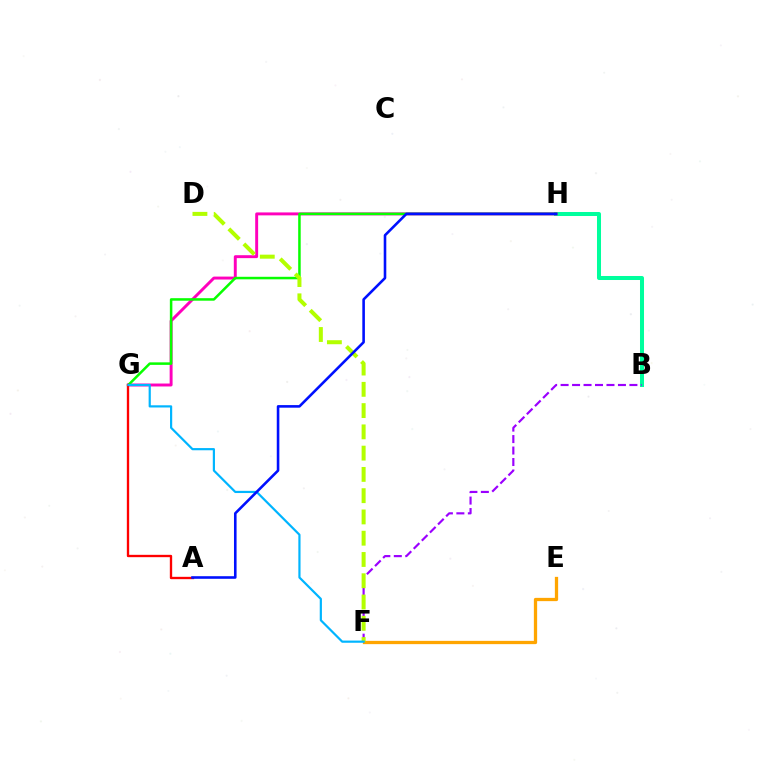{('B', 'H'): [{'color': '#00ff9d', 'line_style': 'solid', 'thickness': 2.89}], ('B', 'F'): [{'color': '#9b00ff', 'line_style': 'dashed', 'thickness': 1.56}], ('G', 'H'): [{'color': '#ff00bd', 'line_style': 'solid', 'thickness': 2.11}, {'color': '#08ff00', 'line_style': 'solid', 'thickness': 1.81}], ('A', 'G'): [{'color': '#ff0000', 'line_style': 'solid', 'thickness': 1.69}], ('E', 'F'): [{'color': '#ffa500', 'line_style': 'solid', 'thickness': 2.36}], ('D', 'F'): [{'color': '#b3ff00', 'line_style': 'dashed', 'thickness': 2.89}], ('F', 'G'): [{'color': '#00b5ff', 'line_style': 'solid', 'thickness': 1.58}], ('A', 'H'): [{'color': '#0010ff', 'line_style': 'solid', 'thickness': 1.87}]}